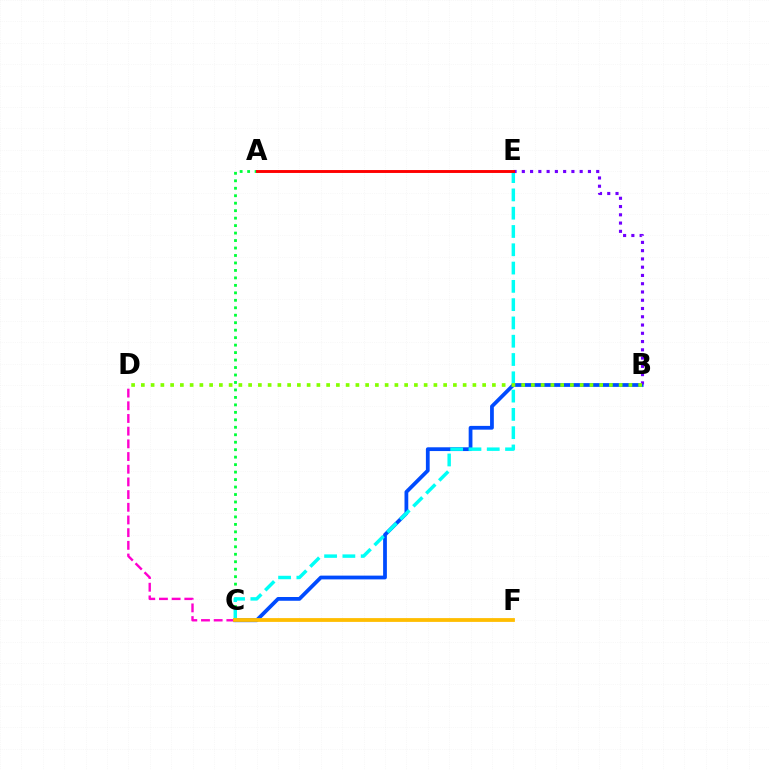{('A', 'C'): [{'color': '#00ff39', 'line_style': 'dotted', 'thickness': 2.03}], ('B', 'C'): [{'color': '#004bff', 'line_style': 'solid', 'thickness': 2.71}], ('C', 'E'): [{'color': '#00fff6', 'line_style': 'dashed', 'thickness': 2.48}], ('C', 'D'): [{'color': '#ff00cf', 'line_style': 'dashed', 'thickness': 1.72}], ('C', 'F'): [{'color': '#ffbd00', 'line_style': 'solid', 'thickness': 2.73}], ('B', 'E'): [{'color': '#7200ff', 'line_style': 'dotted', 'thickness': 2.25}], ('B', 'D'): [{'color': '#84ff00', 'line_style': 'dotted', 'thickness': 2.65}], ('A', 'E'): [{'color': '#ff0000', 'line_style': 'solid', 'thickness': 2.09}]}